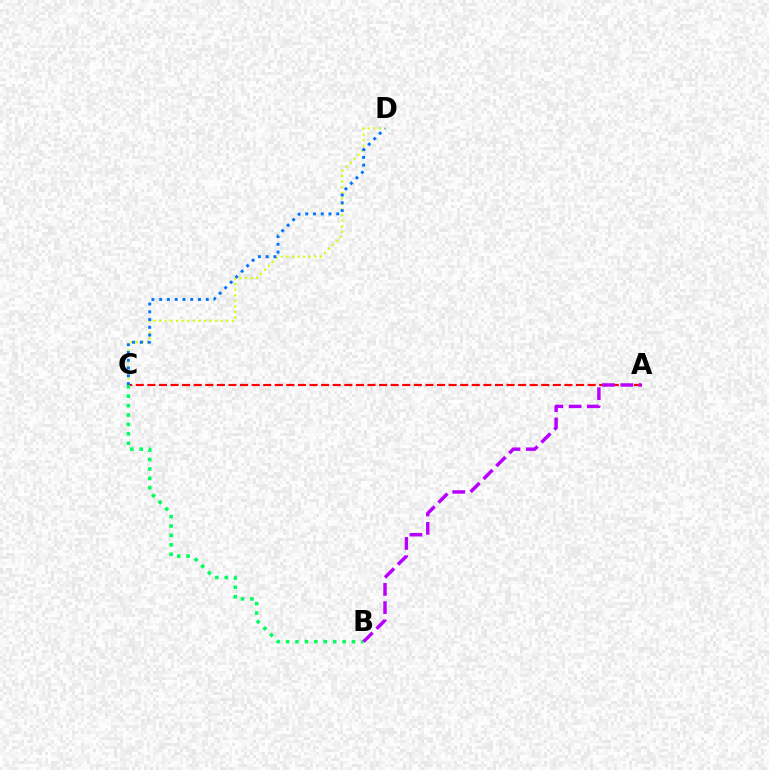{('C', 'D'): [{'color': '#d1ff00', 'line_style': 'dotted', 'thickness': 1.52}, {'color': '#0074ff', 'line_style': 'dotted', 'thickness': 2.11}], ('A', 'C'): [{'color': '#ff0000', 'line_style': 'dashed', 'thickness': 1.57}], ('B', 'C'): [{'color': '#00ff5c', 'line_style': 'dotted', 'thickness': 2.56}], ('A', 'B'): [{'color': '#b900ff', 'line_style': 'dashed', 'thickness': 2.48}]}